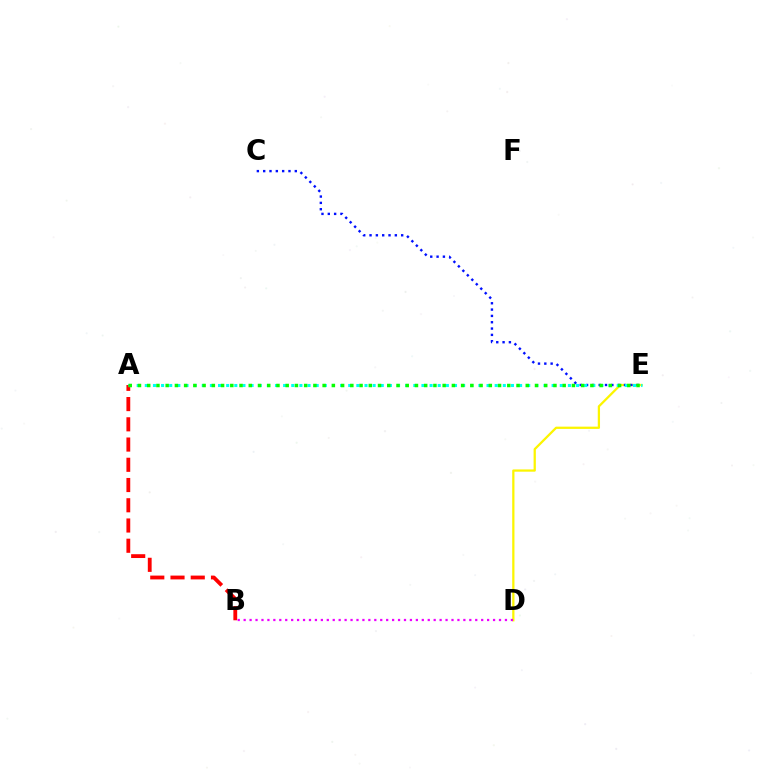{('D', 'E'): [{'color': '#fcf500', 'line_style': 'solid', 'thickness': 1.62}], ('C', 'E'): [{'color': '#0010ff', 'line_style': 'dotted', 'thickness': 1.72}], ('A', 'B'): [{'color': '#ff0000', 'line_style': 'dashed', 'thickness': 2.75}], ('A', 'E'): [{'color': '#00fff6', 'line_style': 'dotted', 'thickness': 2.21}, {'color': '#08ff00', 'line_style': 'dotted', 'thickness': 2.51}], ('B', 'D'): [{'color': '#ee00ff', 'line_style': 'dotted', 'thickness': 1.61}]}